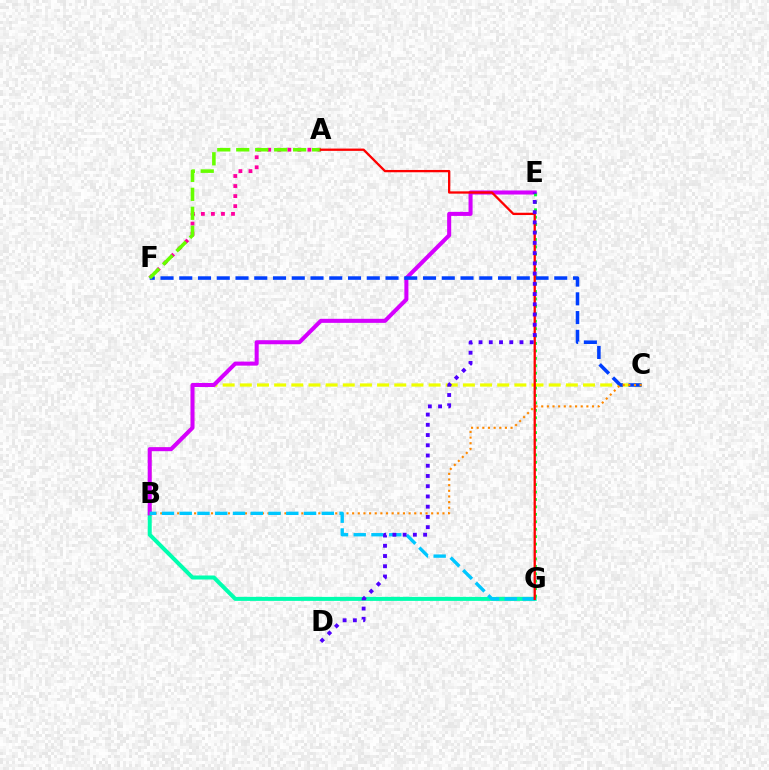{('B', 'C'): [{'color': '#eeff00', 'line_style': 'dashed', 'thickness': 2.33}, {'color': '#ff8800', 'line_style': 'dotted', 'thickness': 1.53}], ('A', 'F'): [{'color': '#ff00a0', 'line_style': 'dotted', 'thickness': 2.73}, {'color': '#66ff00', 'line_style': 'dashed', 'thickness': 2.58}], ('B', 'G'): [{'color': '#00ffaf', 'line_style': 'solid', 'thickness': 2.88}, {'color': '#00c7ff', 'line_style': 'dashed', 'thickness': 2.41}], ('B', 'E'): [{'color': '#d600ff', 'line_style': 'solid', 'thickness': 2.91}], ('E', 'G'): [{'color': '#00ff27', 'line_style': 'dotted', 'thickness': 2.02}], ('C', 'F'): [{'color': '#003fff', 'line_style': 'dashed', 'thickness': 2.55}], ('A', 'G'): [{'color': '#ff0000', 'line_style': 'solid', 'thickness': 1.66}], ('D', 'E'): [{'color': '#4f00ff', 'line_style': 'dotted', 'thickness': 2.78}]}